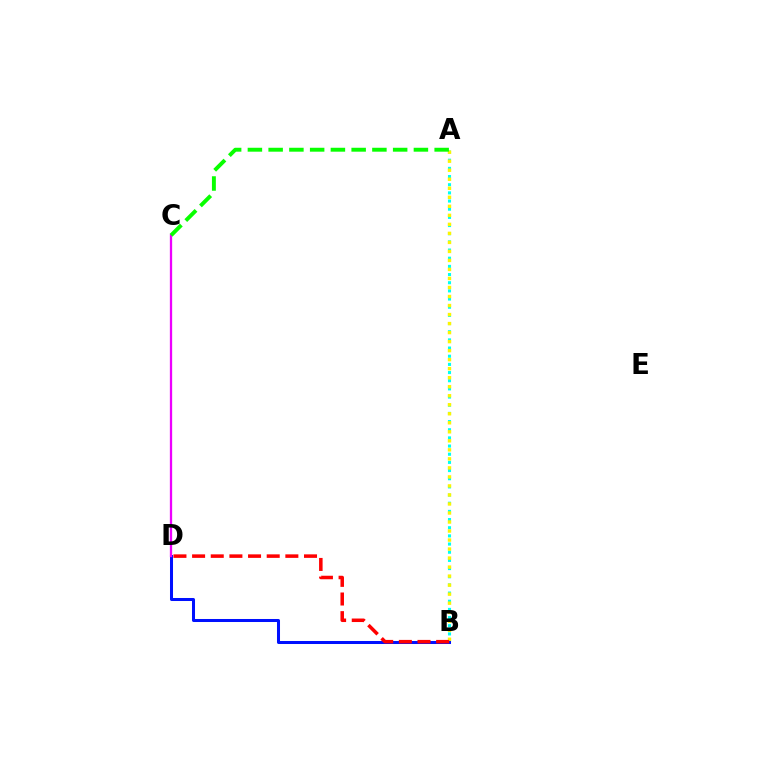{('A', 'B'): [{'color': '#00fff6', 'line_style': 'dotted', 'thickness': 2.22}, {'color': '#fcf500', 'line_style': 'dotted', 'thickness': 2.45}], ('B', 'D'): [{'color': '#0010ff', 'line_style': 'solid', 'thickness': 2.18}, {'color': '#ff0000', 'line_style': 'dashed', 'thickness': 2.53}], ('C', 'D'): [{'color': '#ee00ff', 'line_style': 'solid', 'thickness': 1.65}], ('A', 'C'): [{'color': '#08ff00', 'line_style': 'dashed', 'thickness': 2.82}]}